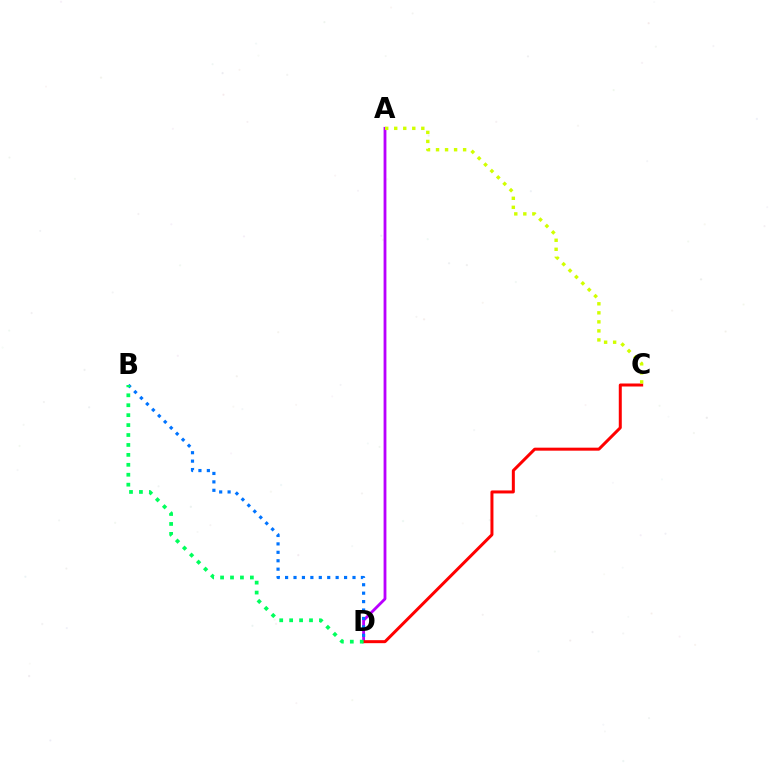{('A', 'D'): [{'color': '#b900ff', 'line_style': 'solid', 'thickness': 2.03}], ('B', 'D'): [{'color': '#0074ff', 'line_style': 'dotted', 'thickness': 2.29}, {'color': '#00ff5c', 'line_style': 'dotted', 'thickness': 2.7}], ('C', 'D'): [{'color': '#ff0000', 'line_style': 'solid', 'thickness': 2.16}], ('A', 'C'): [{'color': '#d1ff00', 'line_style': 'dotted', 'thickness': 2.45}]}